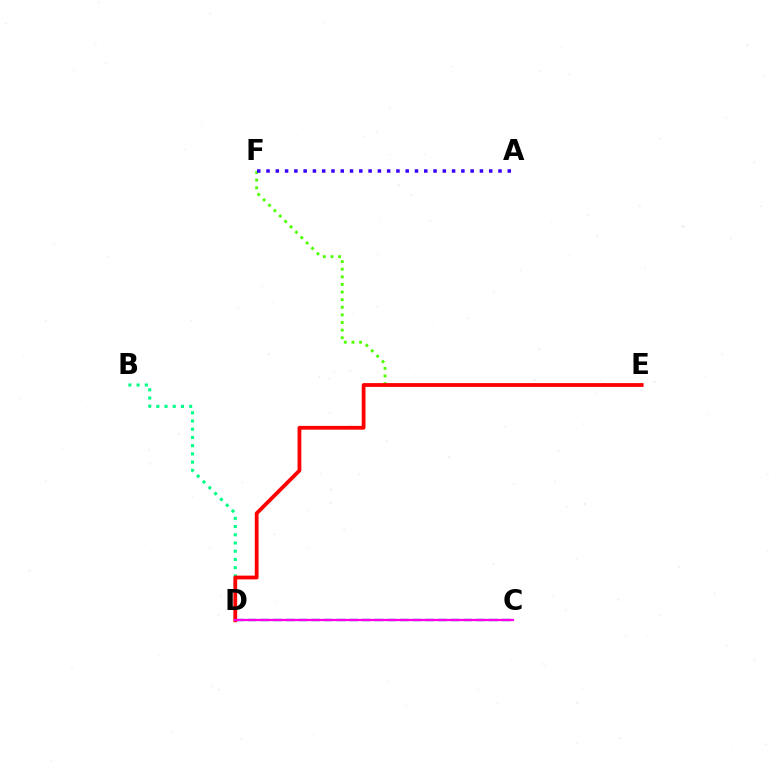{('B', 'D'): [{'color': '#00ff86', 'line_style': 'dotted', 'thickness': 2.23}], ('E', 'F'): [{'color': '#4fff00', 'line_style': 'dotted', 'thickness': 2.07}], ('C', 'D'): [{'color': '#009eff', 'line_style': 'dashed', 'thickness': 1.72}, {'color': '#ffd500', 'line_style': 'solid', 'thickness': 1.51}, {'color': '#ff00ed', 'line_style': 'solid', 'thickness': 1.61}], ('D', 'E'): [{'color': '#ff0000', 'line_style': 'solid', 'thickness': 2.72}], ('A', 'F'): [{'color': '#3700ff', 'line_style': 'dotted', 'thickness': 2.52}]}